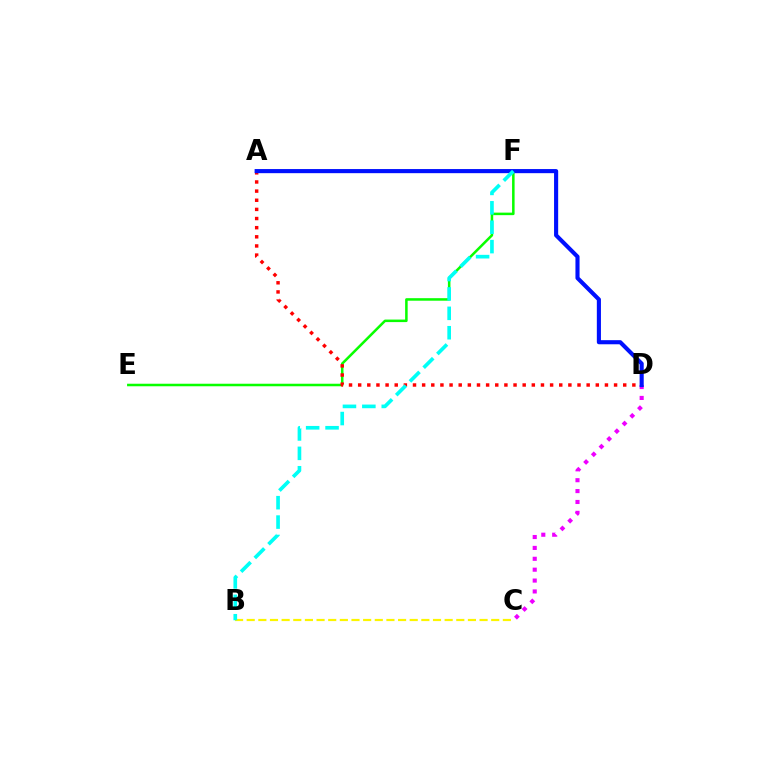{('C', 'D'): [{'color': '#ee00ff', 'line_style': 'dotted', 'thickness': 2.96}], ('E', 'F'): [{'color': '#08ff00', 'line_style': 'solid', 'thickness': 1.82}], ('A', 'D'): [{'color': '#ff0000', 'line_style': 'dotted', 'thickness': 2.48}, {'color': '#0010ff', 'line_style': 'solid', 'thickness': 2.96}], ('B', 'C'): [{'color': '#fcf500', 'line_style': 'dashed', 'thickness': 1.58}], ('B', 'F'): [{'color': '#00fff6', 'line_style': 'dashed', 'thickness': 2.63}]}